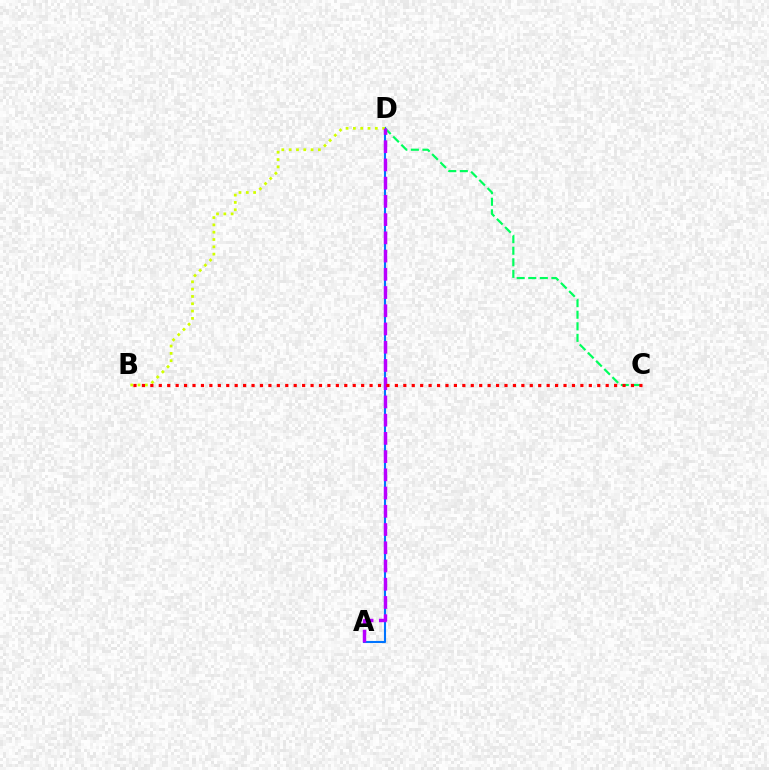{('C', 'D'): [{'color': '#00ff5c', 'line_style': 'dashed', 'thickness': 1.57}], ('A', 'D'): [{'color': '#0074ff', 'line_style': 'solid', 'thickness': 1.51}, {'color': '#b900ff', 'line_style': 'dashed', 'thickness': 2.48}], ('B', 'D'): [{'color': '#d1ff00', 'line_style': 'dotted', 'thickness': 1.99}], ('B', 'C'): [{'color': '#ff0000', 'line_style': 'dotted', 'thickness': 2.29}]}